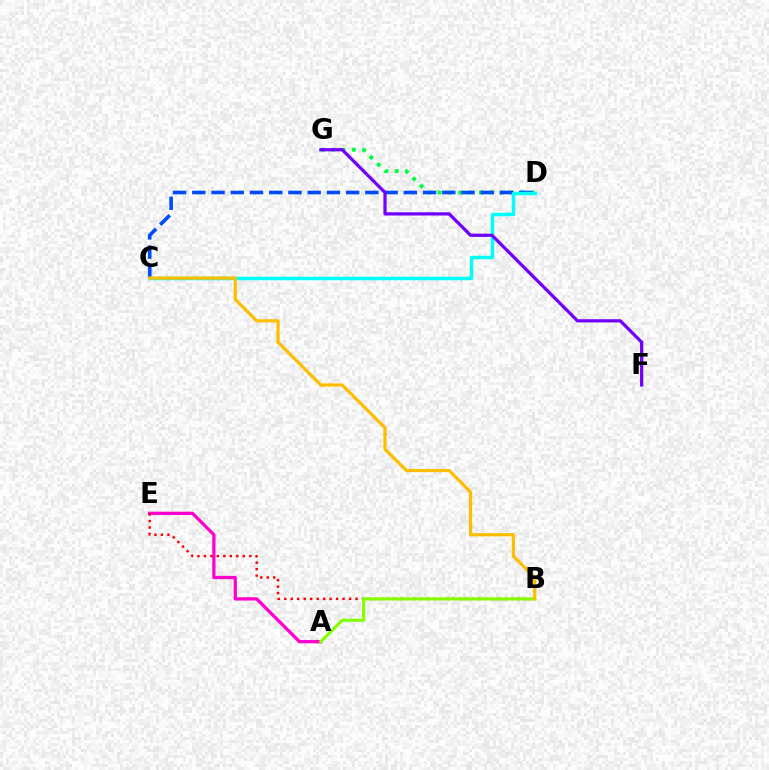{('A', 'E'): [{'color': '#ff00cf', 'line_style': 'solid', 'thickness': 2.36}], ('D', 'G'): [{'color': '#00ff39', 'line_style': 'dotted', 'thickness': 2.81}], ('C', 'D'): [{'color': '#004bff', 'line_style': 'dashed', 'thickness': 2.61}, {'color': '#00fff6', 'line_style': 'solid', 'thickness': 2.51}], ('B', 'E'): [{'color': '#ff0000', 'line_style': 'dotted', 'thickness': 1.76}], ('A', 'B'): [{'color': '#84ff00', 'line_style': 'solid', 'thickness': 2.28}], ('F', 'G'): [{'color': '#7200ff', 'line_style': 'solid', 'thickness': 2.33}], ('B', 'C'): [{'color': '#ffbd00', 'line_style': 'solid', 'thickness': 2.3}]}